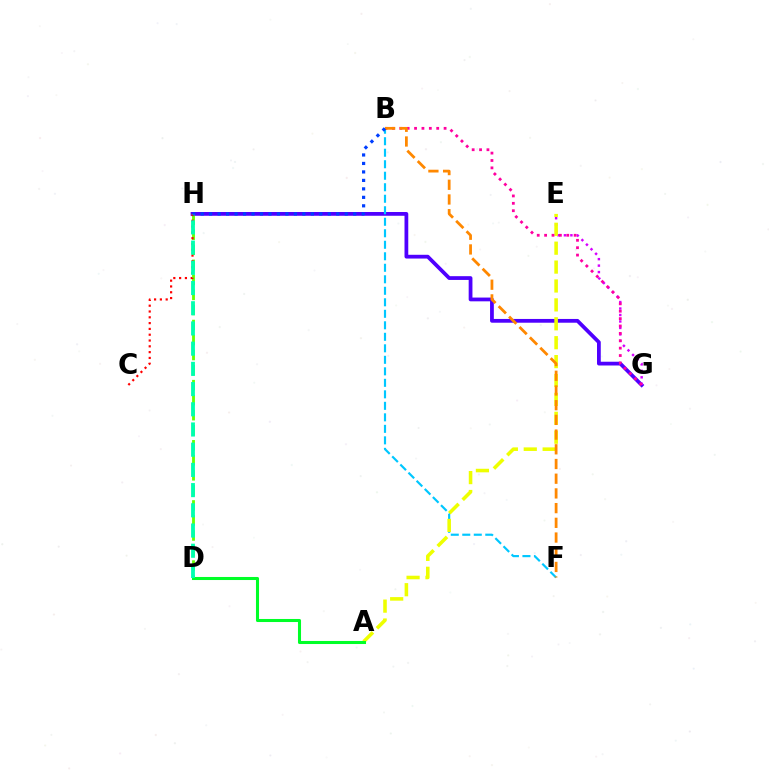{('G', 'H'): [{'color': '#4f00ff', 'line_style': 'solid', 'thickness': 2.71}], ('D', 'H'): [{'color': '#66ff00', 'line_style': 'dashed', 'thickness': 2.04}, {'color': '#00ffaf', 'line_style': 'dashed', 'thickness': 2.75}], ('C', 'H'): [{'color': '#ff0000', 'line_style': 'dotted', 'thickness': 1.58}], ('E', 'G'): [{'color': '#d600ff', 'line_style': 'dotted', 'thickness': 1.76}], ('B', 'F'): [{'color': '#00c7ff', 'line_style': 'dashed', 'thickness': 1.56}, {'color': '#ff8800', 'line_style': 'dashed', 'thickness': 2.0}], ('A', 'E'): [{'color': '#eeff00', 'line_style': 'dashed', 'thickness': 2.57}], ('B', 'G'): [{'color': '#ff00a0', 'line_style': 'dotted', 'thickness': 2.01}], ('B', 'H'): [{'color': '#003fff', 'line_style': 'dotted', 'thickness': 2.3}], ('A', 'D'): [{'color': '#00ff27', 'line_style': 'solid', 'thickness': 2.2}]}